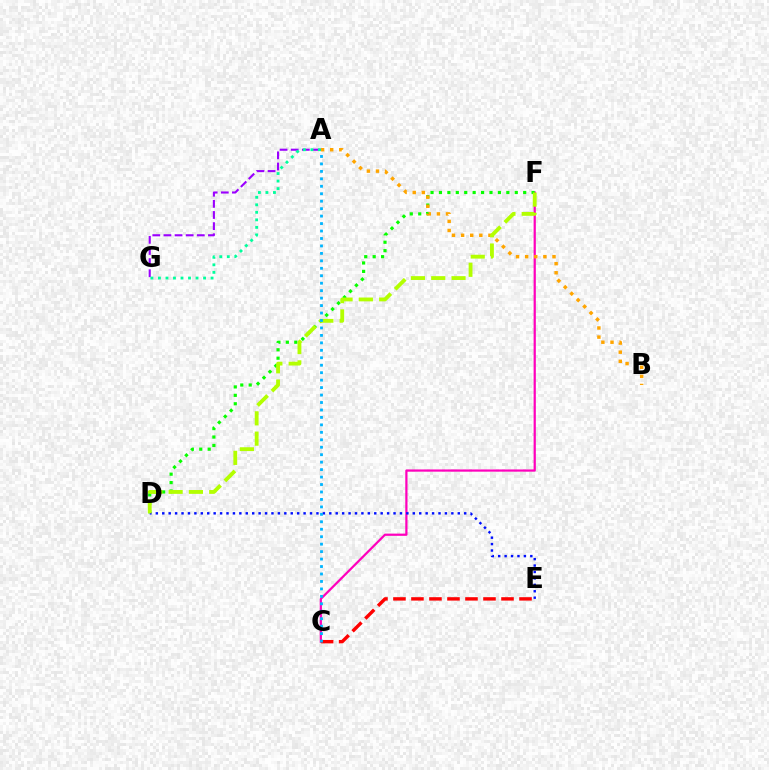{('C', 'F'): [{'color': '#ff00bd', 'line_style': 'solid', 'thickness': 1.6}], ('A', 'G'): [{'color': '#9b00ff', 'line_style': 'dashed', 'thickness': 1.51}, {'color': '#00ff9d', 'line_style': 'dotted', 'thickness': 2.04}], ('D', 'F'): [{'color': '#08ff00', 'line_style': 'dotted', 'thickness': 2.29}, {'color': '#b3ff00', 'line_style': 'dashed', 'thickness': 2.76}], ('D', 'E'): [{'color': '#0010ff', 'line_style': 'dotted', 'thickness': 1.75}], ('C', 'E'): [{'color': '#ff0000', 'line_style': 'dashed', 'thickness': 2.45}], ('A', 'B'): [{'color': '#ffa500', 'line_style': 'dotted', 'thickness': 2.48}], ('A', 'C'): [{'color': '#00b5ff', 'line_style': 'dotted', 'thickness': 2.03}]}